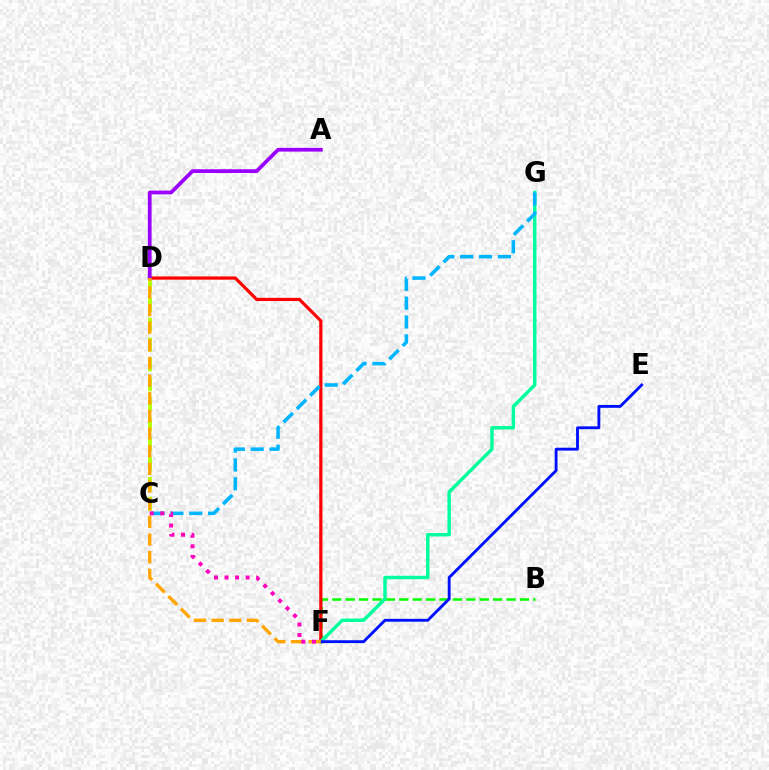{('B', 'F'): [{'color': '#08ff00', 'line_style': 'dashed', 'thickness': 1.82}], ('D', 'F'): [{'color': '#ff0000', 'line_style': 'solid', 'thickness': 2.31}, {'color': '#ffa500', 'line_style': 'dashed', 'thickness': 2.4}], ('C', 'D'): [{'color': '#b3ff00', 'line_style': 'dashed', 'thickness': 2.7}], ('F', 'G'): [{'color': '#00ff9d', 'line_style': 'solid', 'thickness': 2.47}], ('E', 'F'): [{'color': '#0010ff', 'line_style': 'solid', 'thickness': 2.06}], ('A', 'D'): [{'color': '#9b00ff', 'line_style': 'solid', 'thickness': 2.7}], ('C', 'G'): [{'color': '#00b5ff', 'line_style': 'dashed', 'thickness': 2.56}], ('C', 'F'): [{'color': '#ff00bd', 'line_style': 'dotted', 'thickness': 2.86}]}